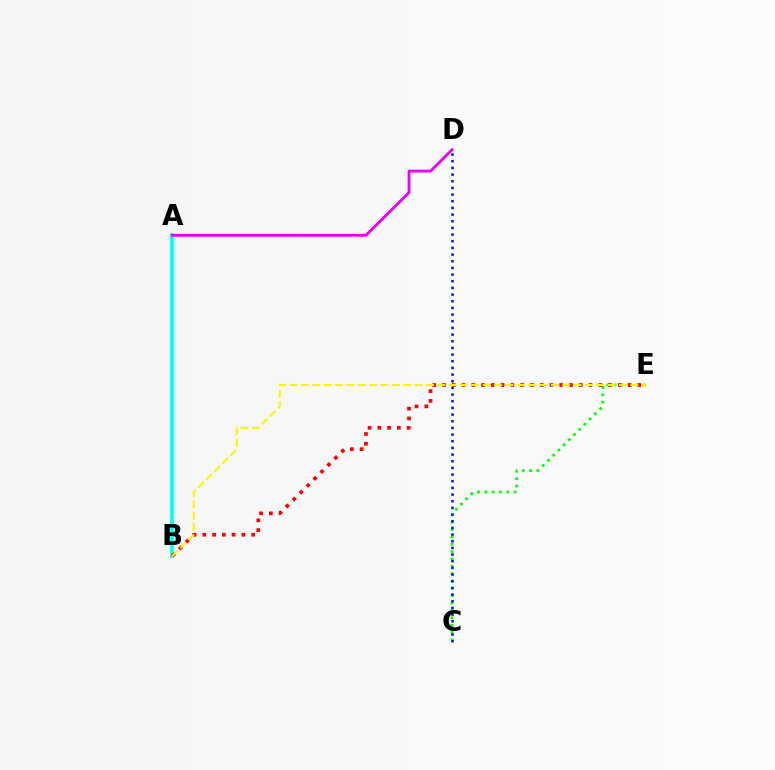{('A', 'B'): [{'color': '#00fff6', 'line_style': 'solid', 'thickness': 2.63}], ('A', 'D'): [{'color': '#ee00ff', 'line_style': 'solid', 'thickness': 2.05}], ('C', 'E'): [{'color': '#08ff00', 'line_style': 'dotted', 'thickness': 2.0}], ('C', 'D'): [{'color': '#0010ff', 'line_style': 'dotted', 'thickness': 1.81}], ('B', 'E'): [{'color': '#ff0000', 'line_style': 'dotted', 'thickness': 2.65}, {'color': '#fcf500', 'line_style': 'dashed', 'thickness': 1.54}]}